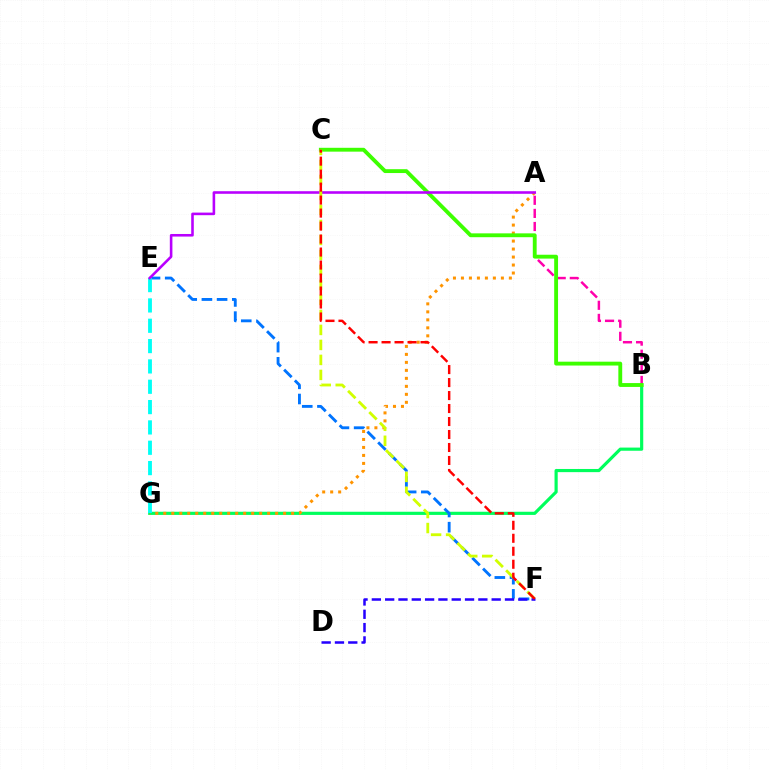{('B', 'G'): [{'color': '#00ff5c', 'line_style': 'solid', 'thickness': 2.28}], ('E', 'F'): [{'color': '#0074ff', 'line_style': 'dashed', 'thickness': 2.06}], ('A', 'G'): [{'color': '#ff9400', 'line_style': 'dotted', 'thickness': 2.17}], ('A', 'B'): [{'color': '#ff00ac', 'line_style': 'dashed', 'thickness': 1.78}], ('B', 'C'): [{'color': '#3dff00', 'line_style': 'solid', 'thickness': 2.77}], ('E', 'G'): [{'color': '#00fff6', 'line_style': 'dashed', 'thickness': 2.76}], ('A', 'E'): [{'color': '#b900ff', 'line_style': 'solid', 'thickness': 1.86}], ('C', 'F'): [{'color': '#d1ff00', 'line_style': 'dashed', 'thickness': 2.04}, {'color': '#ff0000', 'line_style': 'dashed', 'thickness': 1.76}], ('D', 'F'): [{'color': '#2500ff', 'line_style': 'dashed', 'thickness': 1.81}]}